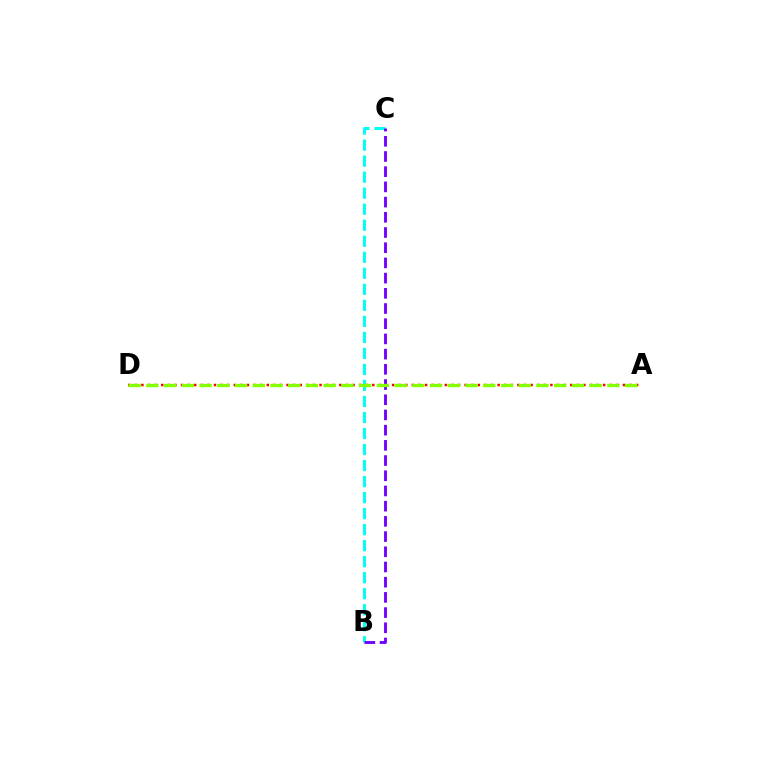{('B', 'C'): [{'color': '#00fff6', 'line_style': 'dashed', 'thickness': 2.18}, {'color': '#7200ff', 'line_style': 'dashed', 'thickness': 2.07}], ('A', 'D'): [{'color': '#ff0000', 'line_style': 'dotted', 'thickness': 1.79}, {'color': '#84ff00', 'line_style': 'dashed', 'thickness': 2.41}]}